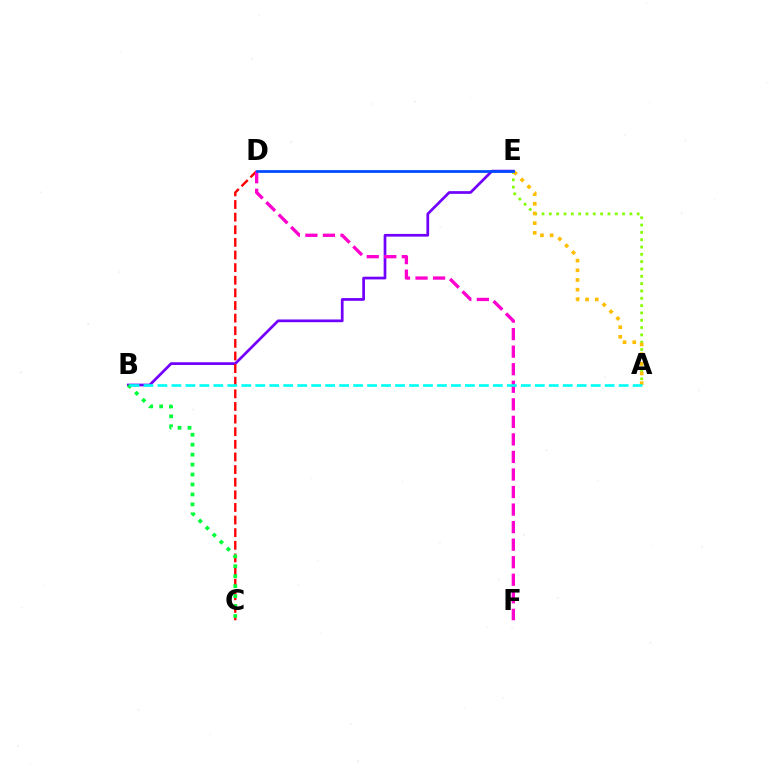{('B', 'E'): [{'color': '#7200ff', 'line_style': 'solid', 'thickness': 1.96}], ('C', 'D'): [{'color': '#ff0000', 'line_style': 'dashed', 'thickness': 1.71}], ('A', 'E'): [{'color': '#84ff00', 'line_style': 'dotted', 'thickness': 1.99}, {'color': '#ffbd00', 'line_style': 'dotted', 'thickness': 2.63}], ('B', 'C'): [{'color': '#00ff39', 'line_style': 'dotted', 'thickness': 2.7}], ('D', 'F'): [{'color': '#ff00cf', 'line_style': 'dashed', 'thickness': 2.38}], ('D', 'E'): [{'color': '#004bff', 'line_style': 'solid', 'thickness': 1.98}], ('A', 'B'): [{'color': '#00fff6', 'line_style': 'dashed', 'thickness': 1.9}]}